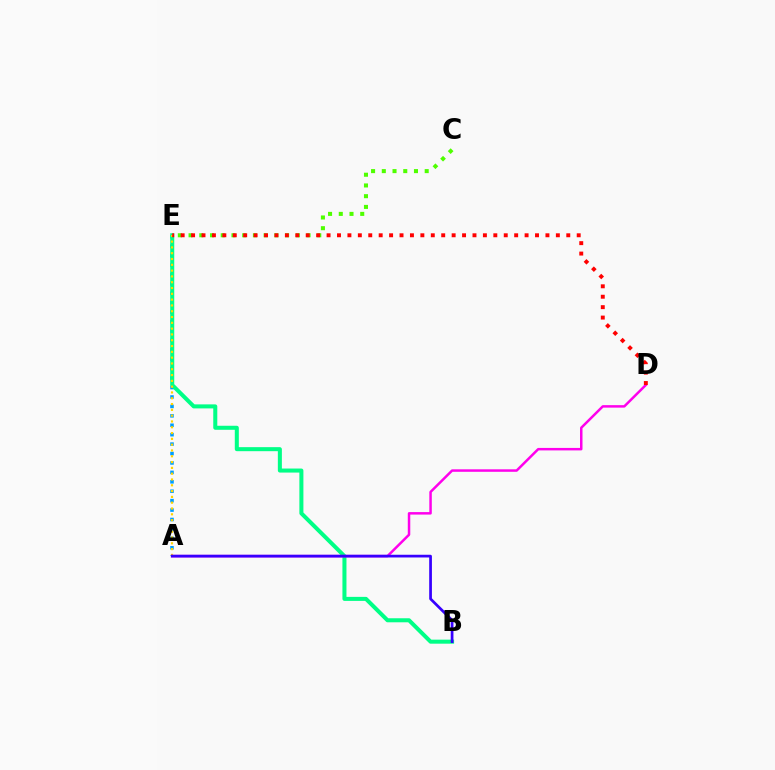{('A', 'E'): [{'color': '#009eff', 'line_style': 'dotted', 'thickness': 2.56}, {'color': '#ffd500', 'line_style': 'dotted', 'thickness': 1.58}], ('B', 'E'): [{'color': '#00ff86', 'line_style': 'solid', 'thickness': 2.9}], ('C', 'E'): [{'color': '#4fff00', 'line_style': 'dotted', 'thickness': 2.91}], ('A', 'D'): [{'color': '#ff00ed', 'line_style': 'solid', 'thickness': 1.79}], ('D', 'E'): [{'color': '#ff0000', 'line_style': 'dotted', 'thickness': 2.83}], ('A', 'B'): [{'color': '#3700ff', 'line_style': 'solid', 'thickness': 1.96}]}